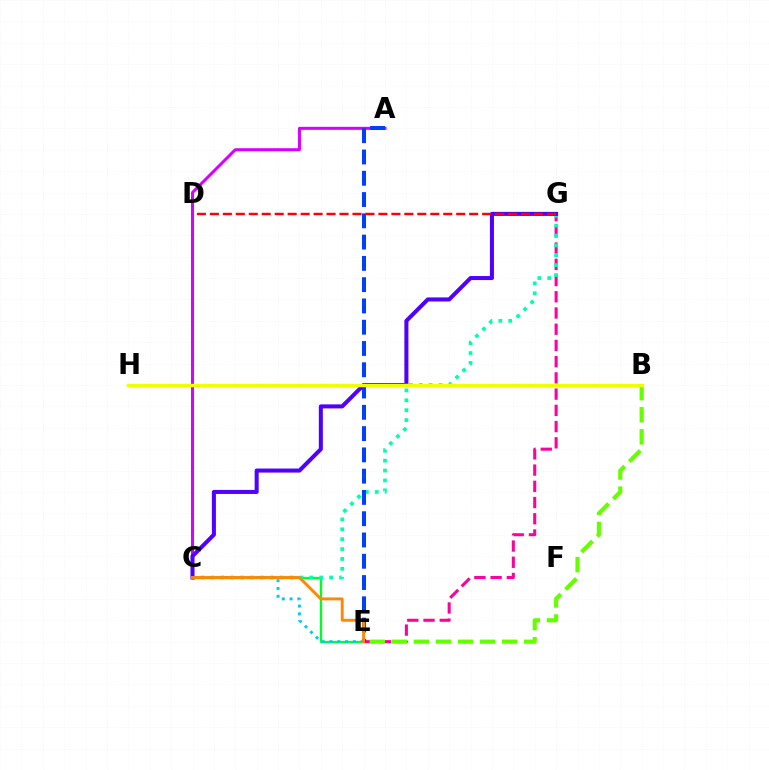{('C', 'E'): [{'color': '#00ff27', 'line_style': 'solid', 'thickness': 1.68}, {'color': '#00c7ff', 'line_style': 'dotted', 'thickness': 2.12}, {'color': '#ff8800', 'line_style': 'solid', 'thickness': 2.09}], ('A', 'C'): [{'color': '#d600ff', 'line_style': 'solid', 'thickness': 2.17}], ('E', 'G'): [{'color': '#ff00a0', 'line_style': 'dashed', 'thickness': 2.2}], ('C', 'G'): [{'color': '#00ffaf', 'line_style': 'dotted', 'thickness': 2.69}, {'color': '#4f00ff', 'line_style': 'solid', 'thickness': 2.9}], ('A', 'E'): [{'color': '#003fff', 'line_style': 'dashed', 'thickness': 2.89}], ('B', 'E'): [{'color': '#66ff00', 'line_style': 'dashed', 'thickness': 3.0}], ('D', 'G'): [{'color': '#ff0000', 'line_style': 'dashed', 'thickness': 1.76}], ('B', 'H'): [{'color': '#eeff00', 'line_style': 'solid', 'thickness': 2.48}]}